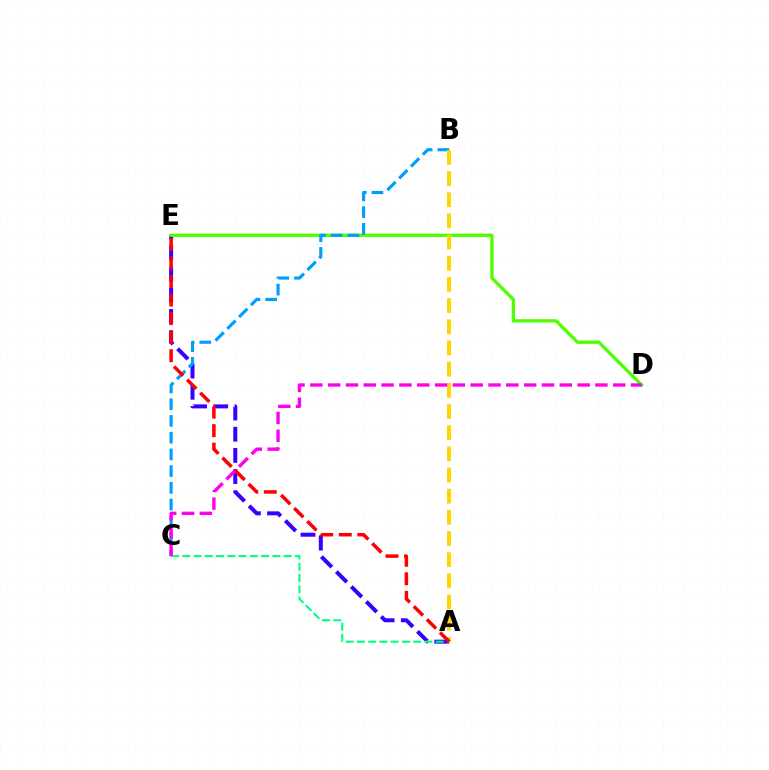{('A', 'E'): [{'color': '#3700ff', 'line_style': 'dashed', 'thickness': 2.88}, {'color': '#ff0000', 'line_style': 'dashed', 'thickness': 2.52}], ('D', 'E'): [{'color': '#4fff00', 'line_style': 'solid', 'thickness': 2.38}], ('B', 'C'): [{'color': '#009eff', 'line_style': 'dashed', 'thickness': 2.27}], ('A', 'B'): [{'color': '#ffd500', 'line_style': 'dashed', 'thickness': 2.88}], ('A', 'C'): [{'color': '#00ff86', 'line_style': 'dashed', 'thickness': 1.53}], ('C', 'D'): [{'color': '#ff00ed', 'line_style': 'dashed', 'thickness': 2.42}]}